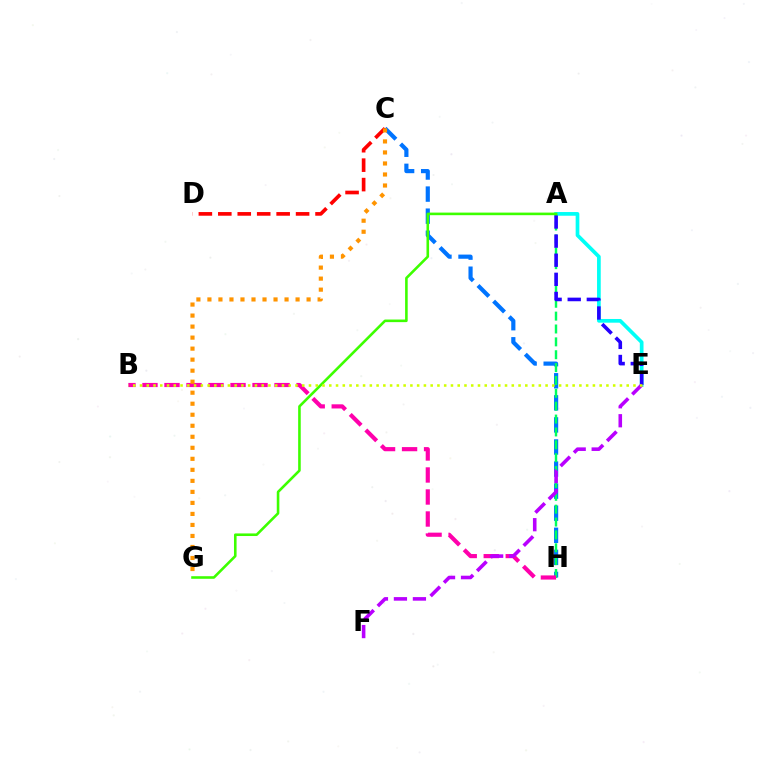{('C', 'H'): [{'color': '#0074ff', 'line_style': 'dashed', 'thickness': 3.0}], ('A', 'E'): [{'color': '#00fff6', 'line_style': 'solid', 'thickness': 2.66}, {'color': '#2500ff', 'line_style': 'dashed', 'thickness': 2.6}], ('A', 'H'): [{'color': '#00ff5c', 'line_style': 'dashed', 'thickness': 1.75}], ('B', 'H'): [{'color': '#ff00ac', 'line_style': 'dashed', 'thickness': 2.99}], ('C', 'D'): [{'color': '#ff0000', 'line_style': 'dashed', 'thickness': 2.64}], ('C', 'G'): [{'color': '#ff9400', 'line_style': 'dotted', 'thickness': 2.99}], ('E', 'F'): [{'color': '#b900ff', 'line_style': 'dashed', 'thickness': 2.58}], ('A', 'G'): [{'color': '#3dff00', 'line_style': 'solid', 'thickness': 1.87}], ('B', 'E'): [{'color': '#d1ff00', 'line_style': 'dotted', 'thickness': 1.84}]}